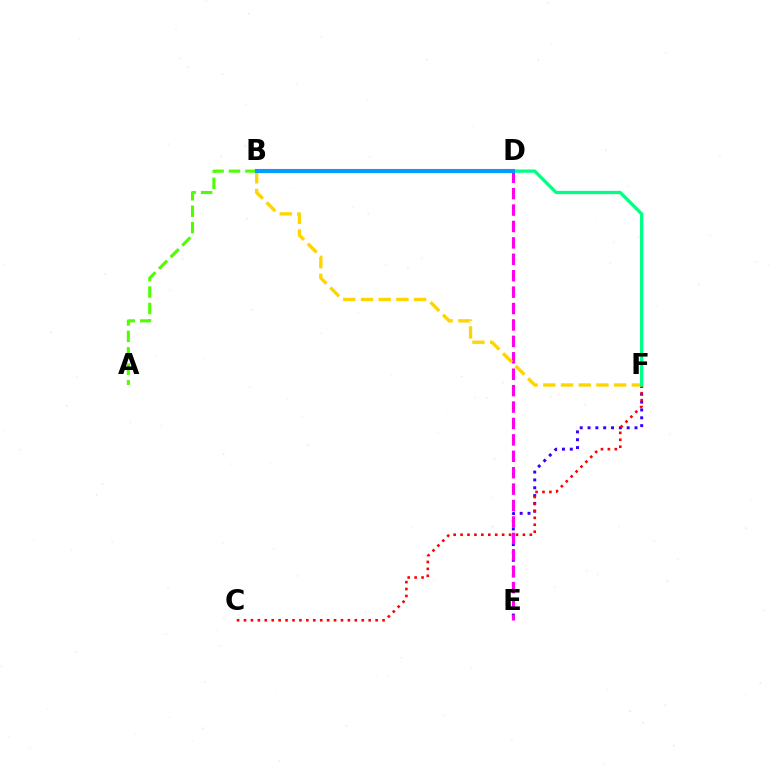{('E', 'F'): [{'color': '#3700ff', 'line_style': 'dotted', 'thickness': 2.13}], ('C', 'F'): [{'color': '#ff0000', 'line_style': 'dotted', 'thickness': 1.88}], ('D', 'E'): [{'color': '#ff00ed', 'line_style': 'dashed', 'thickness': 2.23}], ('B', 'F'): [{'color': '#ffd500', 'line_style': 'dashed', 'thickness': 2.41}], ('A', 'B'): [{'color': '#4fff00', 'line_style': 'dashed', 'thickness': 2.23}], ('D', 'F'): [{'color': '#00ff86', 'line_style': 'solid', 'thickness': 2.36}], ('B', 'D'): [{'color': '#009eff', 'line_style': 'solid', 'thickness': 2.95}]}